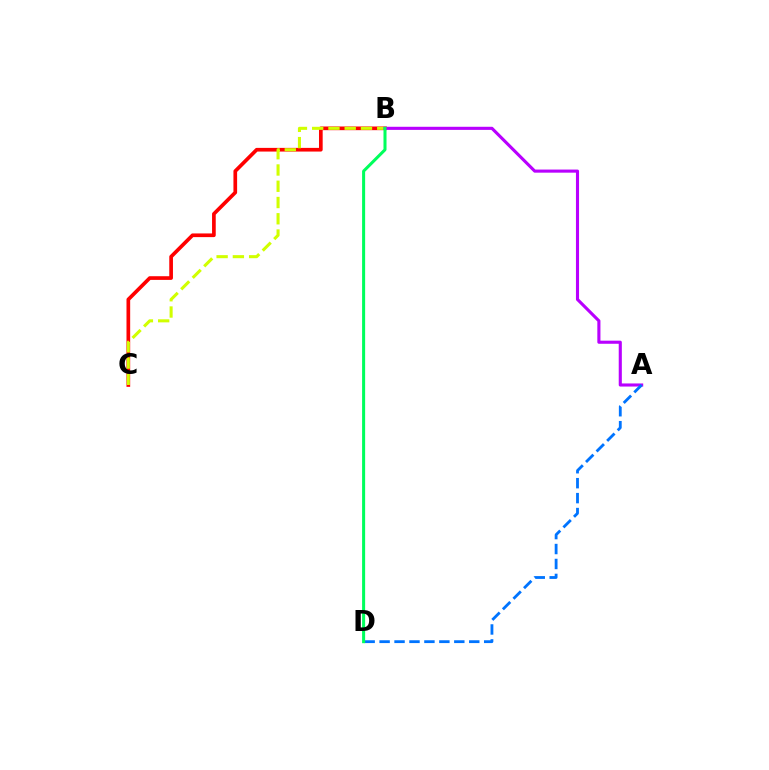{('B', 'C'): [{'color': '#ff0000', 'line_style': 'solid', 'thickness': 2.65}, {'color': '#d1ff00', 'line_style': 'dashed', 'thickness': 2.21}], ('A', 'B'): [{'color': '#b900ff', 'line_style': 'solid', 'thickness': 2.24}], ('A', 'D'): [{'color': '#0074ff', 'line_style': 'dashed', 'thickness': 2.03}], ('B', 'D'): [{'color': '#00ff5c', 'line_style': 'solid', 'thickness': 2.18}]}